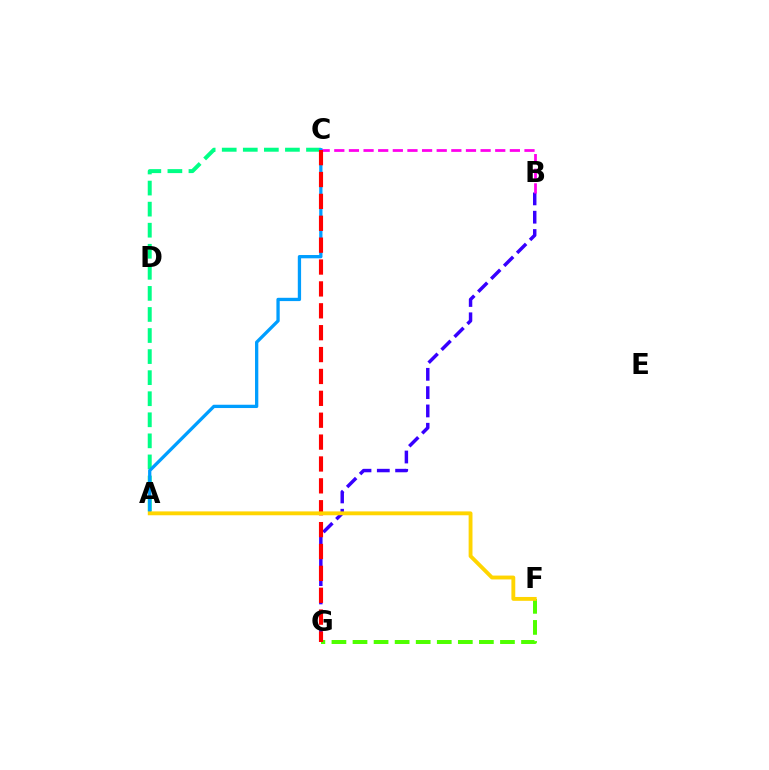{('A', 'C'): [{'color': '#00ff86', 'line_style': 'dashed', 'thickness': 2.86}, {'color': '#009eff', 'line_style': 'solid', 'thickness': 2.37}], ('B', 'G'): [{'color': '#3700ff', 'line_style': 'dashed', 'thickness': 2.49}], ('F', 'G'): [{'color': '#4fff00', 'line_style': 'dashed', 'thickness': 2.86}], ('B', 'C'): [{'color': '#ff00ed', 'line_style': 'dashed', 'thickness': 1.99}], ('C', 'G'): [{'color': '#ff0000', 'line_style': 'dashed', 'thickness': 2.97}], ('A', 'F'): [{'color': '#ffd500', 'line_style': 'solid', 'thickness': 2.78}]}